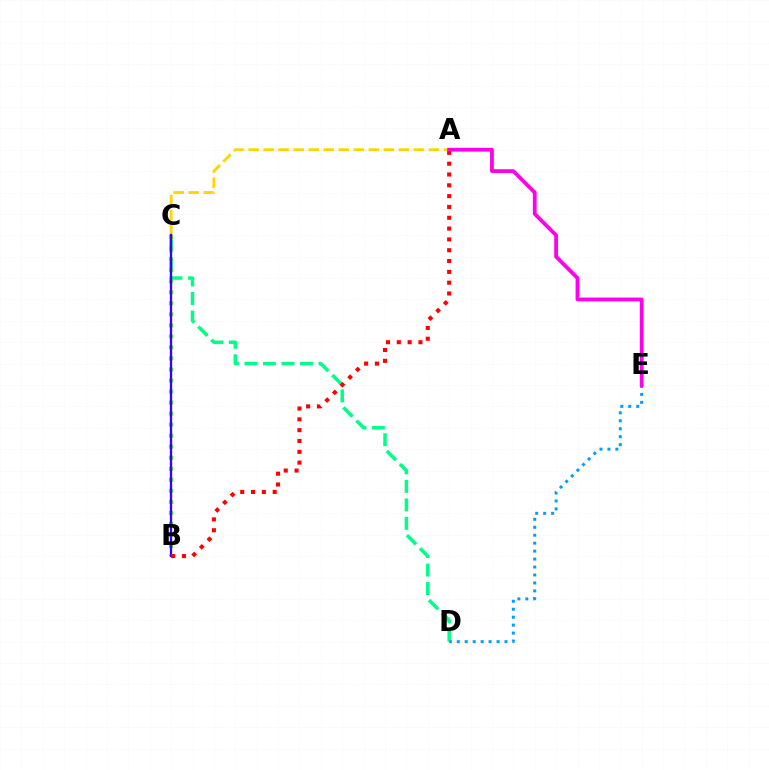{('A', 'C'): [{'color': '#ffd500', 'line_style': 'dashed', 'thickness': 2.04}], ('C', 'D'): [{'color': '#00ff86', 'line_style': 'dashed', 'thickness': 2.51}], ('D', 'E'): [{'color': '#009eff', 'line_style': 'dotted', 'thickness': 2.16}], ('B', 'C'): [{'color': '#4fff00', 'line_style': 'dotted', 'thickness': 3.0}, {'color': '#3700ff', 'line_style': 'solid', 'thickness': 1.68}], ('A', 'B'): [{'color': '#ff0000', 'line_style': 'dotted', 'thickness': 2.94}], ('A', 'E'): [{'color': '#ff00ed', 'line_style': 'solid', 'thickness': 2.73}]}